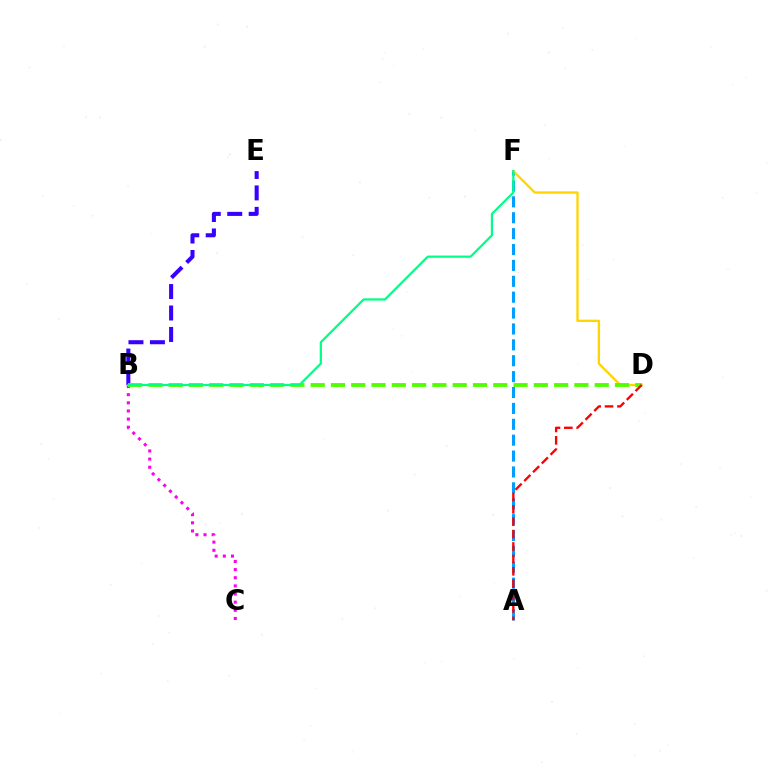{('B', 'C'): [{'color': '#ff00ed', 'line_style': 'dotted', 'thickness': 2.21}], ('B', 'E'): [{'color': '#3700ff', 'line_style': 'dashed', 'thickness': 2.92}], ('A', 'F'): [{'color': '#009eff', 'line_style': 'dashed', 'thickness': 2.16}], ('D', 'F'): [{'color': '#ffd500', 'line_style': 'solid', 'thickness': 1.66}], ('B', 'D'): [{'color': '#4fff00', 'line_style': 'dashed', 'thickness': 2.76}], ('A', 'D'): [{'color': '#ff0000', 'line_style': 'dashed', 'thickness': 1.68}], ('B', 'F'): [{'color': '#00ff86', 'line_style': 'solid', 'thickness': 1.61}]}